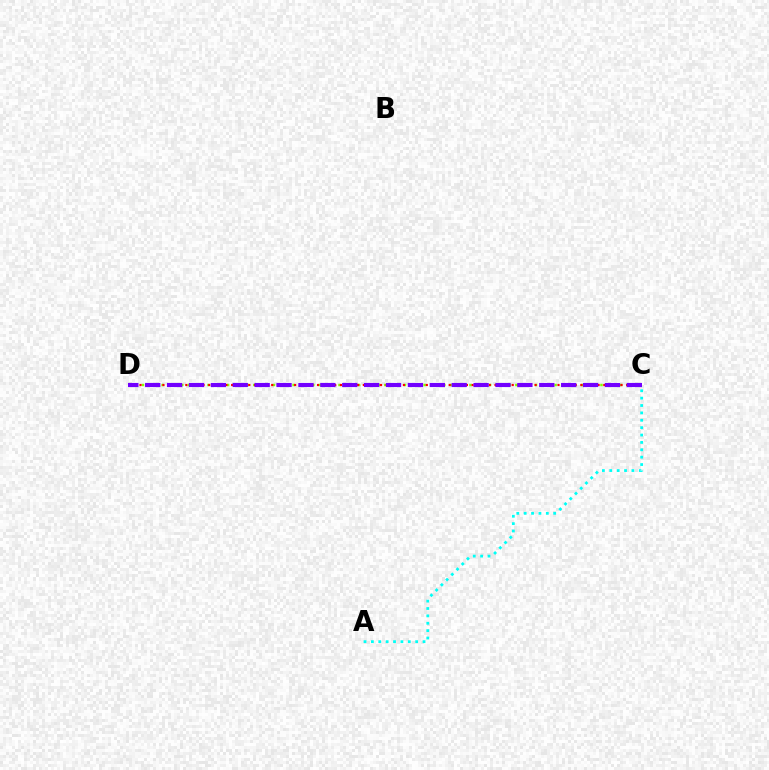{('C', 'D'): [{'color': '#84ff00', 'line_style': 'dotted', 'thickness': 1.78}, {'color': '#ff0000', 'line_style': 'dotted', 'thickness': 1.56}, {'color': '#7200ff', 'line_style': 'dashed', 'thickness': 2.97}], ('A', 'C'): [{'color': '#00fff6', 'line_style': 'dotted', 'thickness': 2.01}]}